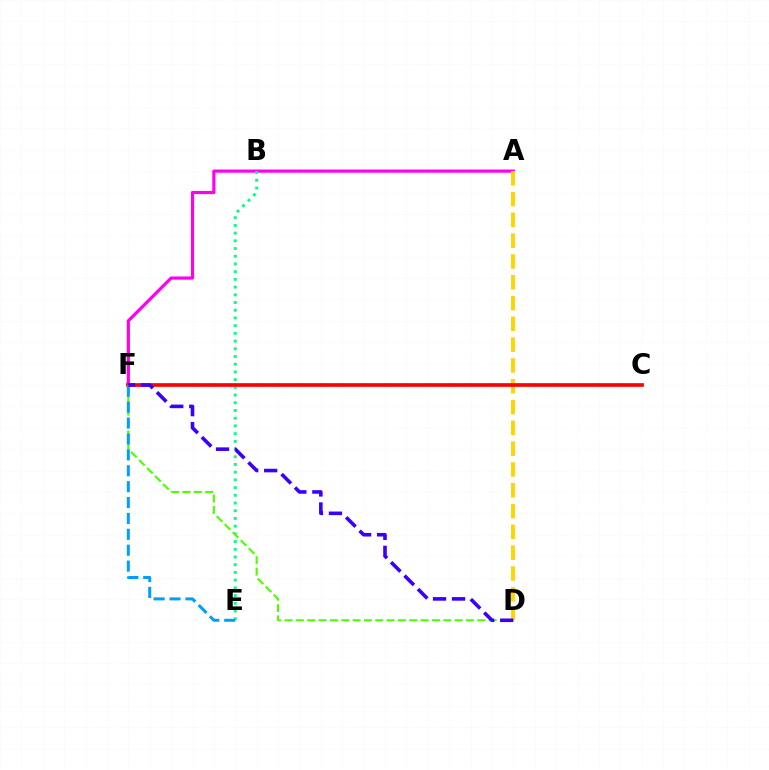{('A', 'F'): [{'color': '#ff00ed', 'line_style': 'solid', 'thickness': 2.29}], ('B', 'E'): [{'color': '#00ff86', 'line_style': 'dotted', 'thickness': 2.1}], ('A', 'D'): [{'color': '#ffd500', 'line_style': 'dashed', 'thickness': 2.83}], ('C', 'F'): [{'color': '#ff0000', 'line_style': 'solid', 'thickness': 2.65}], ('D', 'F'): [{'color': '#4fff00', 'line_style': 'dashed', 'thickness': 1.54}, {'color': '#3700ff', 'line_style': 'dashed', 'thickness': 2.58}], ('E', 'F'): [{'color': '#009eff', 'line_style': 'dashed', 'thickness': 2.16}]}